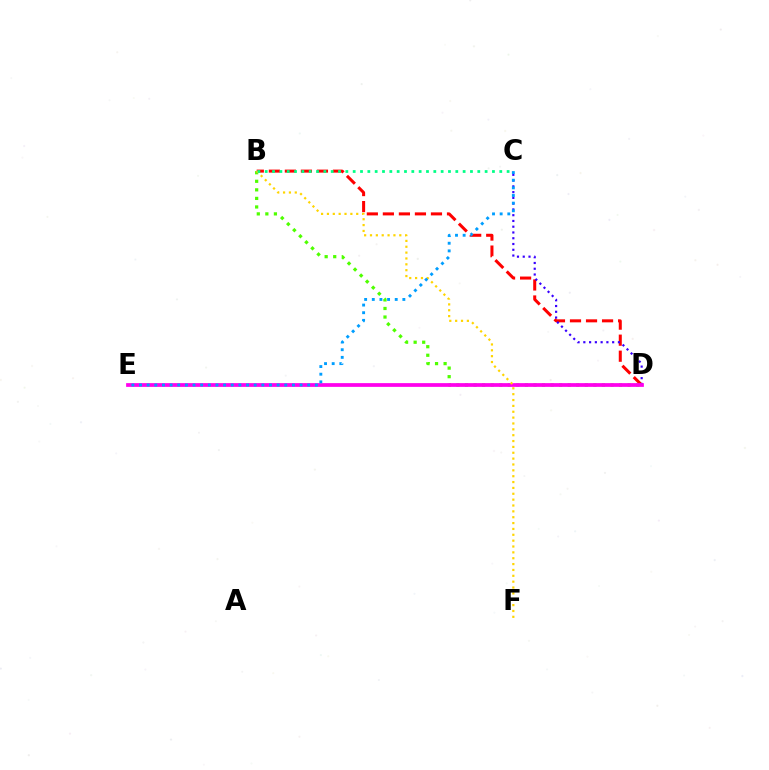{('B', 'D'): [{'color': '#4fff00', 'line_style': 'dotted', 'thickness': 2.33}, {'color': '#ff0000', 'line_style': 'dashed', 'thickness': 2.18}], ('C', 'D'): [{'color': '#3700ff', 'line_style': 'dotted', 'thickness': 1.57}], ('D', 'E'): [{'color': '#ff00ed', 'line_style': 'solid', 'thickness': 2.69}], ('B', 'F'): [{'color': '#ffd500', 'line_style': 'dotted', 'thickness': 1.59}], ('C', 'E'): [{'color': '#009eff', 'line_style': 'dotted', 'thickness': 2.08}], ('B', 'C'): [{'color': '#00ff86', 'line_style': 'dotted', 'thickness': 1.99}]}